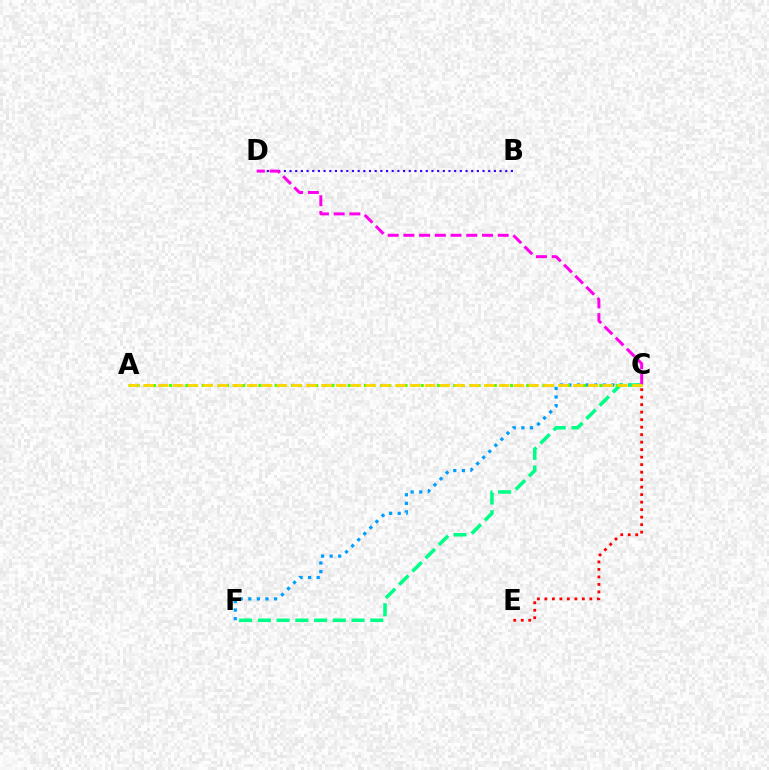{('C', 'F'): [{'color': '#009eff', 'line_style': 'dotted', 'thickness': 2.33}, {'color': '#00ff86', 'line_style': 'dashed', 'thickness': 2.54}], ('B', 'D'): [{'color': '#3700ff', 'line_style': 'dotted', 'thickness': 1.54}], ('C', 'D'): [{'color': '#ff00ed', 'line_style': 'dashed', 'thickness': 2.14}], ('A', 'C'): [{'color': '#4fff00', 'line_style': 'dotted', 'thickness': 2.21}, {'color': '#ffd500', 'line_style': 'dashed', 'thickness': 2.01}], ('C', 'E'): [{'color': '#ff0000', 'line_style': 'dotted', 'thickness': 2.04}]}